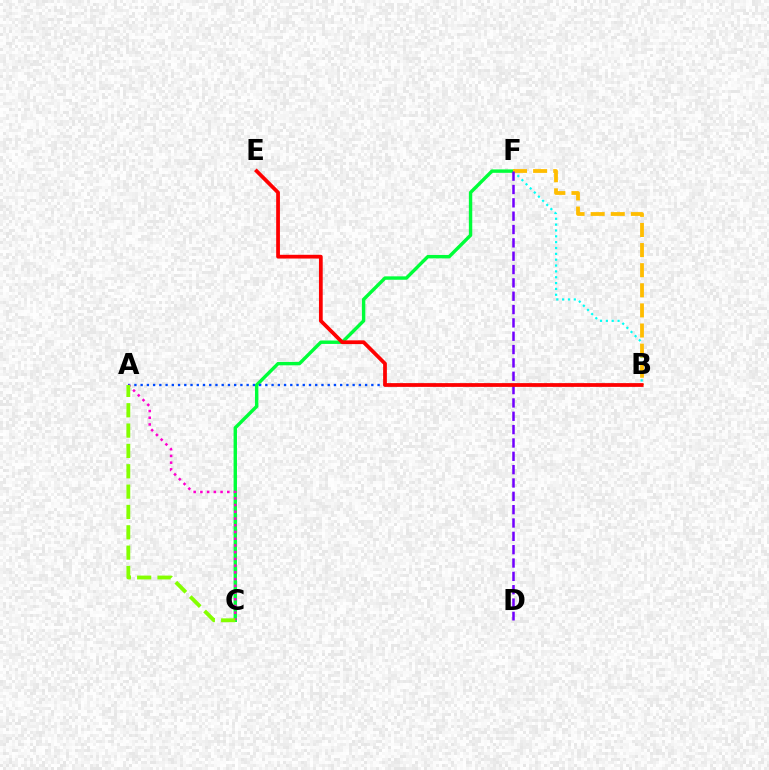{('B', 'F'): [{'color': '#00fff6', 'line_style': 'dotted', 'thickness': 1.59}, {'color': '#ffbd00', 'line_style': 'dashed', 'thickness': 2.73}], ('C', 'F'): [{'color': '#00ff39', 'line_style': 'solid', 'thickness': 2.45}], ('A', 'B'): [{'color': '#004bff', 'line_style': 'dotted', 'thickness': 1.69}], ('A', 'C'): [{'color': '#ff00cf', 'line_style': 'dotted', 'thickness': 1.83}, {'color': '#84ff00', 'line_style': 'dashed', 'thickness': 2.76}], ('D', 'F'): [{'color': '#7200ff', 'line_style': 'dashed', 'thickness': 1.81}], ('B', 'E'): [{'color': '#ff0000', 'line_style': 'solid', 'thickness': 2.7}]}